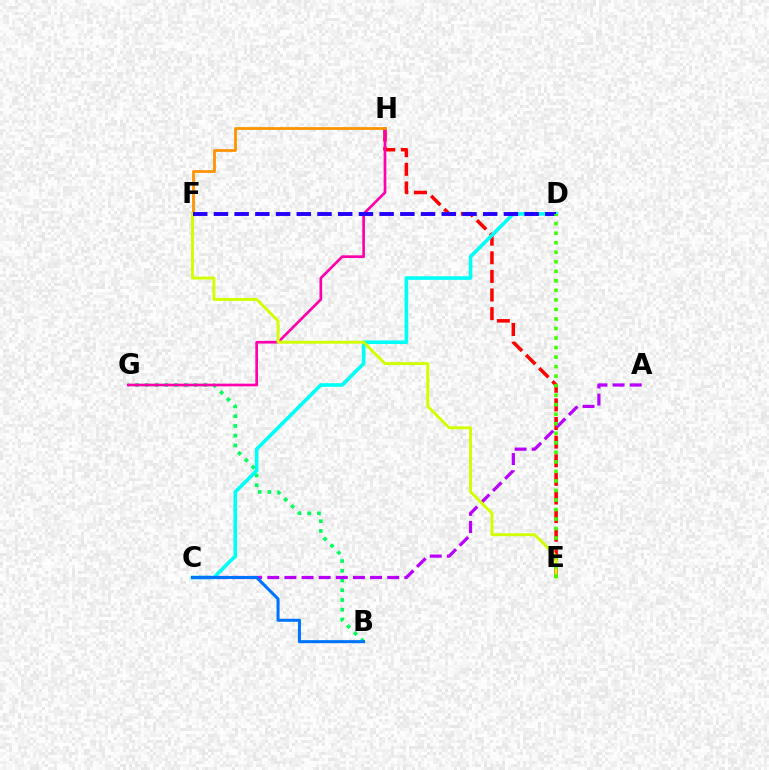{('E', 'H'): [{'color': '#ff0000', 'line_style': 'dashed', 'thickness': 2.53}], ('B', 'G'): [{'color': '#00ff5c', 'line_style': 'dotted', 'thickness': 2.65}], ('G', 'H'): [{'color': '#ff00ac', 'line_style': 'solid', 'thickness': 1.93}], ('F', 'H'): [{'color': '#ff9400', 'line_style': 'solid', 'thickness': 2.0}], ('C', 'D'): [{'color': '#00fff6', 'line_style': 'solid', 'thickness': 2.61}], ('A', 'C'): [{'color': '#b900ff', 'line_style': 'dashed', 'thickness': 2.33}], ('B', 'C'): [{'color': '#0074ff', 'line_style': 'solid', 'thickness': 2.19}], ('E', 'F'): [{'color': '#d1ff00', 'line_style': 'solid', 'thickness': 2.11}], ('D', 'F'): [{'color': '#2500ff', 'line_style': 'dashed', 'thickness': 2.81}], ('D', 'E'): [{'color': '#3dff00', 'line_style': 'dotted', 'thickness': 2.59}]}